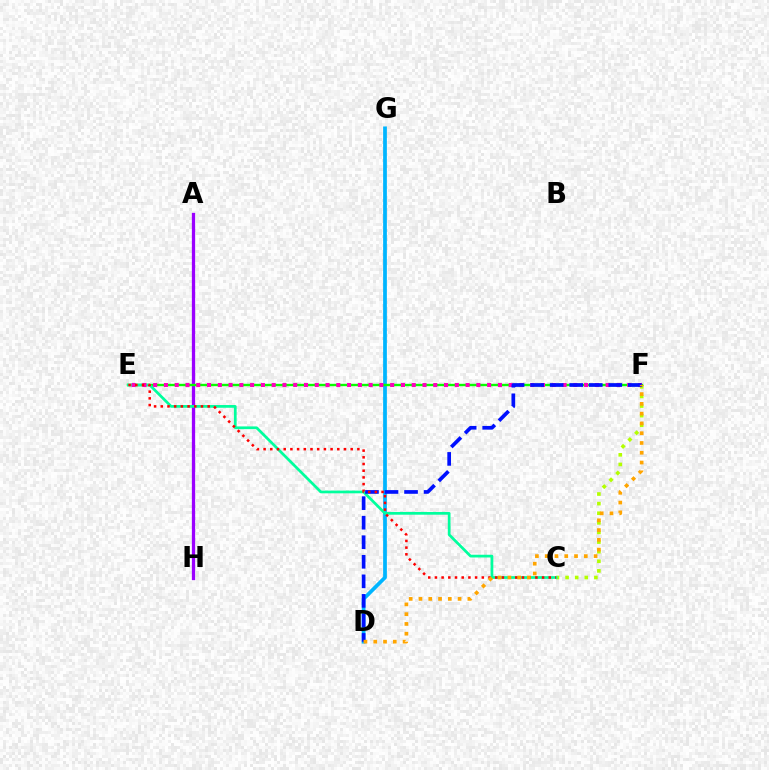{('D', 'G'): [{'color': '#00b5ff', 'line_style': 'solid', 'thickness': 2.69}], ('C', 'F'): [{'color': '#b3ff00', 'line_style': 'dotted', 'thickness': 2.61}], ('A', 'H'): [{'color': '#9b00ff', 'line_style': 'solid', 'thickness': 2.36}], ('E', 'F'): [{'color': '#08ff00', 'line_style': 'solid', 'thickness': 1.72}, {'color': '#ff00bd', 'line_style': 'dotted', 'thickness': 2.93}], ('C', 'E'): [{'color': '#00ff9d', 'line_style': 'solid', 'thickness': 1.96}, {'color': '#ff0000', 'line_style': 'dotted', 'thickness': 1.82}], ('D', 'F'): [{'color': '#0010ff', 'line_style': 'dashed', 'thickness': 2.66}, {'color': '#ffa500', 'line_style': 'dotted', 'thickness': 2.66}]}